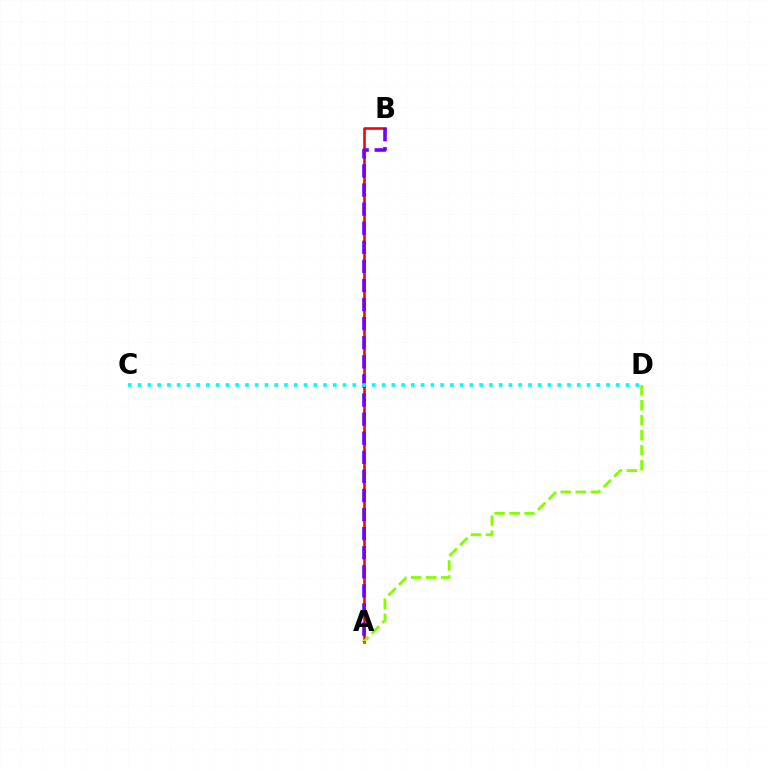{('A', 'B'): [{'color': '#ff0000', 'line_style': 'solid', 'thickness': 1.88}, {'color': '#7200ff', 'line_style': 'dashed', 'thickness': 2.59}], ('A', 'D'): [{'color': '#84ff00', 'line_style': 'dashed', 'thickness': 2.04}], ('C', 'D'): [{'color': '#00fff6', 'line_style': 'dotted', 'thickness': 2.65}]}